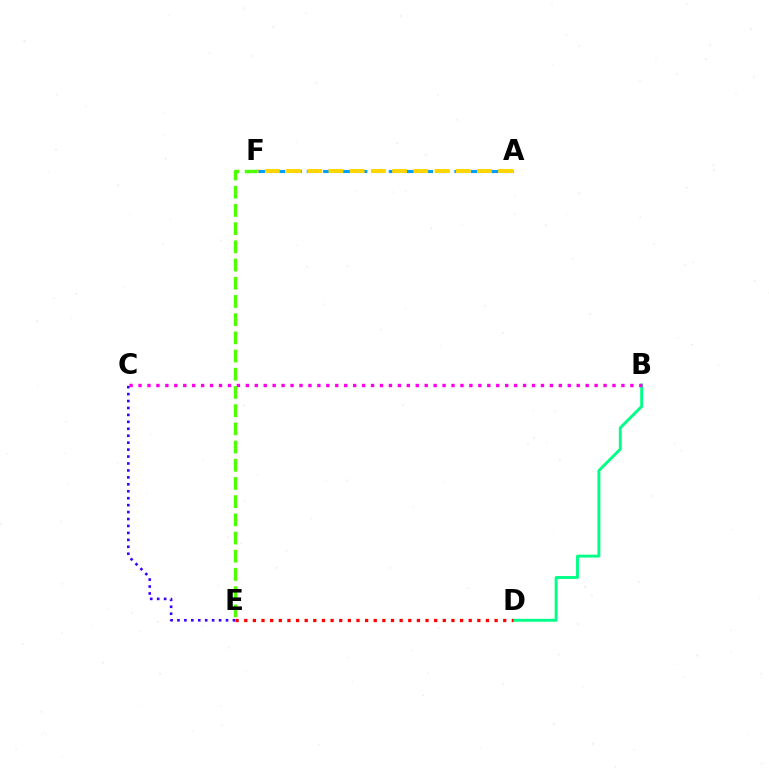{('B', 'D'): [{'color': '#00ff86', 'line_style': 'solid', 'thickness': 2.09}], ('A', 'F'): [{'color': '#009eff', 'line_style': 'dashed', 'thickness': 2.23}, {'color': '#ffd500', 'line_style': 'dashed', 'thickness': 2.88}], ('D', 'E'): [{'color': '#ff0000', 'line_style': 'dotted', 'thickness': 2.35}], ('C', 'E'): [{'color': '#3700ff', 'line_style': 'dotted', 'thickness': 1.89}], ('B', 'C'): [{'color': '#ff00ed', 'line_style': 'dotted', 'thickness': 2.43}], ('E', 'F'): [{'color': '#4fff00', 'line_style': 'dashed', 'thickness': 2.47}]}